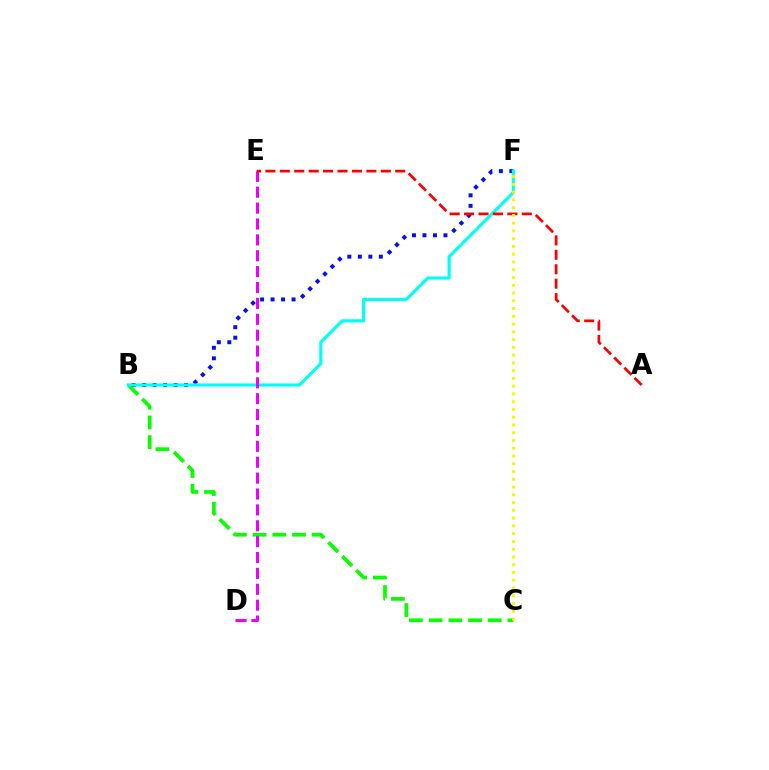{('B', 'C'): [{'color': '#08ff00', 'line_style': 'dashed', 'thickness': 2.68}], ('B', 'F'): [{'color': '#0010ff', 'line_style': 'dotted', 'thickness': 2.85}, {'color': '#00fff6', 'line_style': 'solid', 'thickness': 2.25}], ('D', 'E'): [{'color': '#ee00ff', 'line_style': 'dashed', 'thickness': 2.16}], ('A', 'E'): [{'color': '#ff0000', 'line_style': 'dashed', 'thickness': 1.96}], ('C', 'F'): [{'color': '#fcf500', 'line_style': 'dotted', 'thickness': 2.11}]}